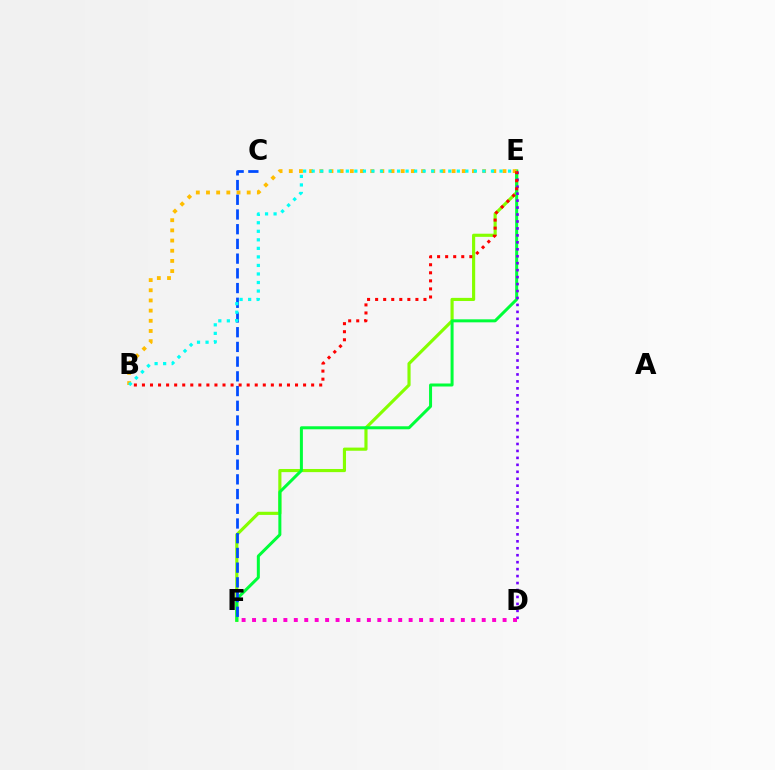{('E', 'F'): [{'color': '#84ff00', 'line_style': 'solid', 'thickness': 2.26}, {'color': '#00ff39', 'line_style': 'solid', 'thickness': 2.17}], ('B', 'E'): [{'color': '#ffbd00', 'line_style': 'dotted', 'thickness': 2.77}, {'color': '#ff0000', 'line_style': 'dotted', 'thickness': 2.19}, {'color': '#00fff6', 'line_style': 'dotted', 'thickness': 2.32}], ('C', 'F'): [{'color': '#004bff', 'line_style': 'dashed', 'thickness': 2.0}], ('D', 'E'): [{'color': '#7200ff', 'line_style': 'dotted', 'thickness': 1.89}], ('D', 'F'): [{'color': '#ff00cf', 'line_style': 'dotted', 'thickness': 2.84}]}